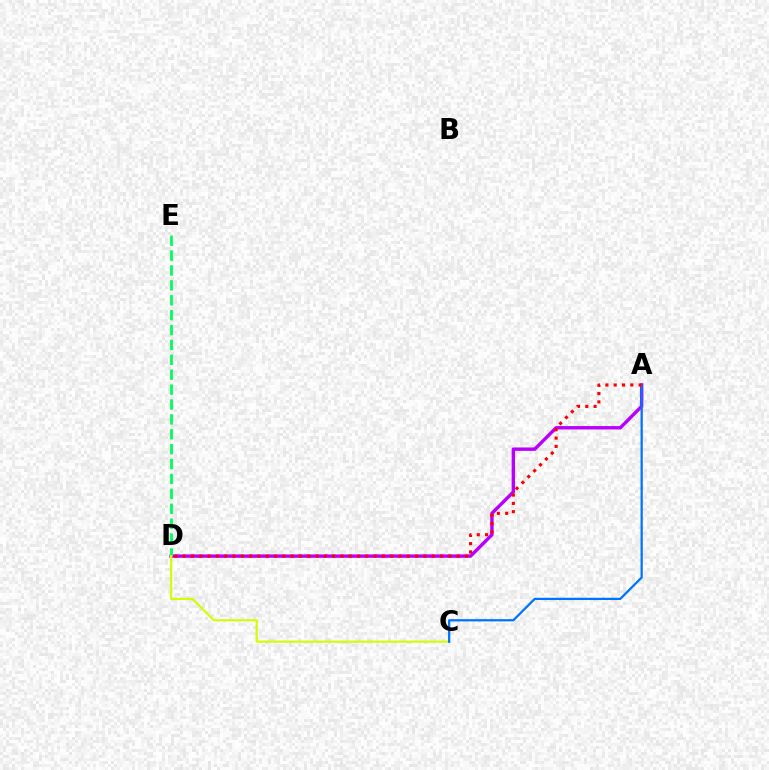{('A', 'D'): [{'color': '#b900ff', 'line_style': 'solid', 'thickness': 2.46}, {'color': '#ff0000', 'line_style': 'dotted', 'thickness': 2.26}], ('D', 'E'): [{'color': '#00ff5c', 'line_style': 'dashed', 'thickness': 2.02}], ('C', 'D'): [{'color': '#d1ff00', 'line_style': 'solid', 'thickness': 1.55}], ('A', 'C'): [{'color': '#0074ff', 'line_style': 'solid', 'thickness': 1.63}]}